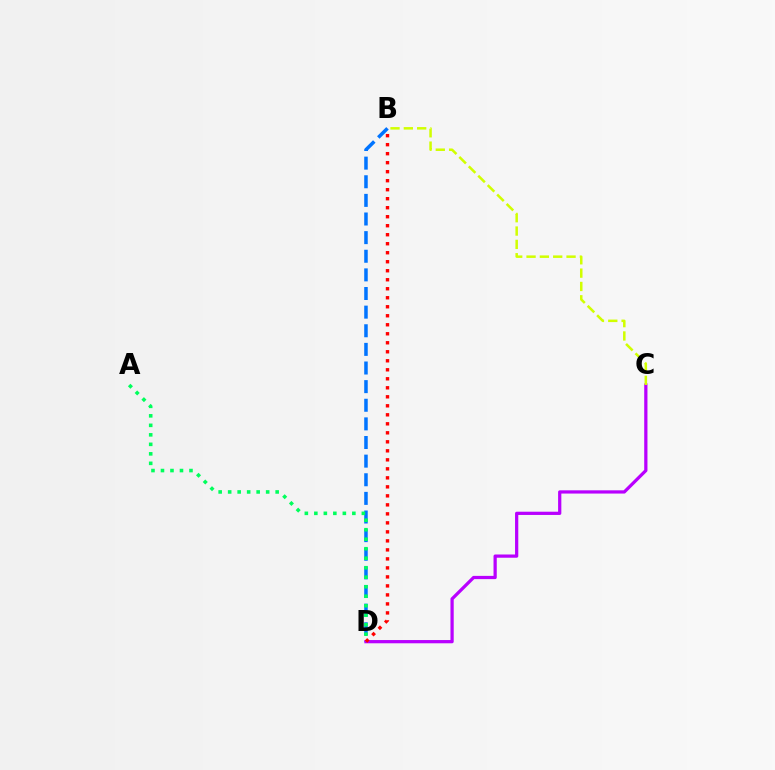{('B', 'D'): [{'color': '#0074ff', 'line_style': 'dashed', 'thickness': 2.53}, {'color': '#ff0000', 'line_style': 'dotted', 'thickness': 2.45}], ('C', 'D'): [{'color': '#b900ff', 'line_style': 'solid', 'thickness': 2.33}], ('A', 'D'): [{'color': '#00ff5c', 'line_style': 'dotted', 'thickness': 2.58}], ('B', 'C'): [{'color': '#d1ff00', 'line_style': 'dashed', 'thickness': 1.81}]}